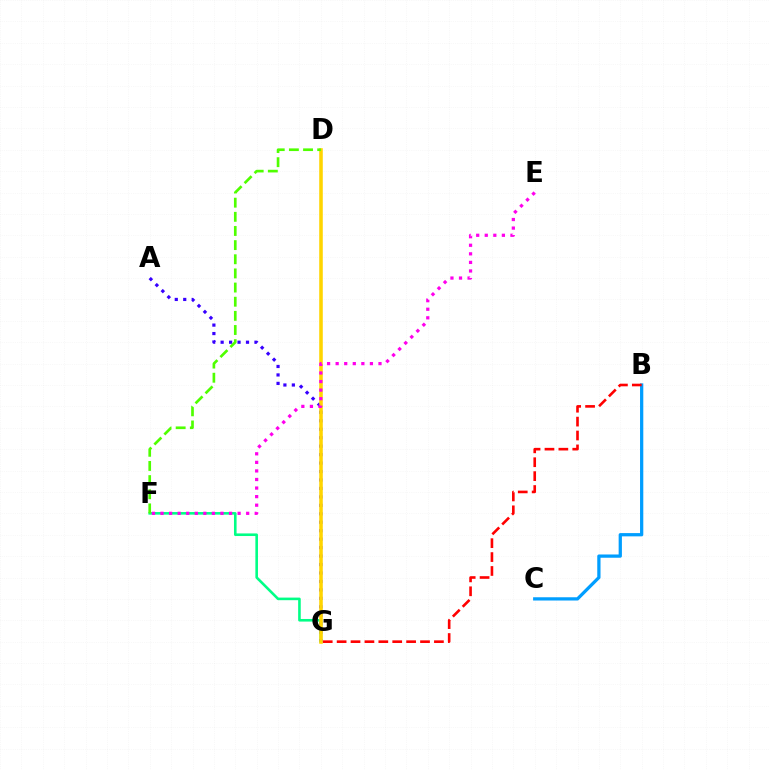{('A', 'G'): [{'color': '#3700ff', 'line_style': 'dotted', 'thickness': 2.3}], ('F', 'G'): [{'color': '#00ff86', 'line_style': 'solid', 'thickness': 1.87}], ('D', 'G'): [{'color': '#ffd500', 'line_style': 'solid', 'thickness': 2.57}], ('B', 'C'): [{'color': '#009eff', 'line_style': 'solid', 'thickness': 2.35}], ('E', 'F'): [{'color': '#ff00ed', 'line_style': 'dotted', 'thickness': 2.33}], ('B', 'G'): [{'color': '#ff0000', 'line_style': 'dashed', 'thickness': 1.89}], ('D', 'F'): [{'color': '#4fff00', 'line_style': 'dashed', 'thickness': 1.92}]}